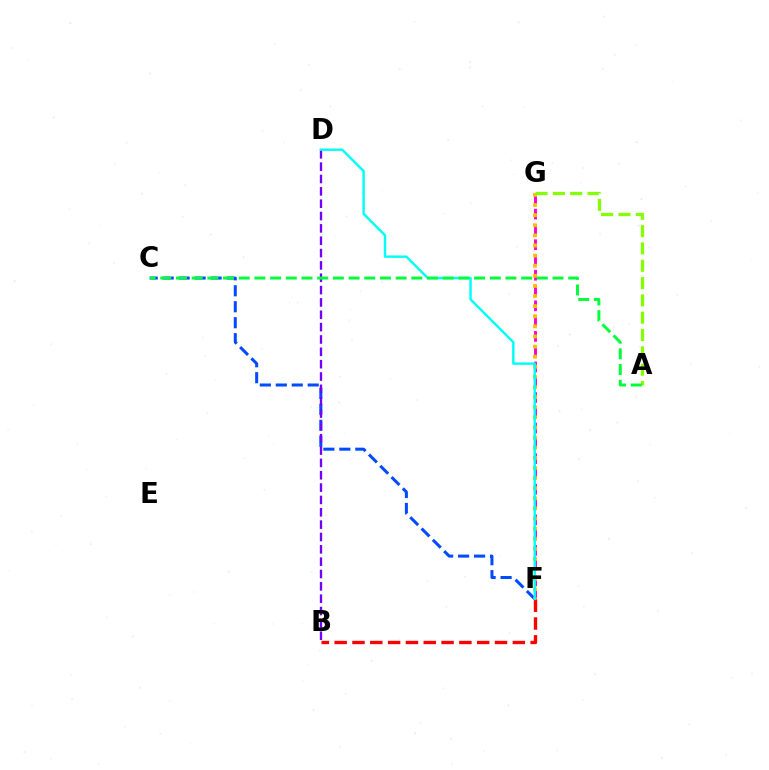{('F', 'G'): [{'color': '#ff00cf', 'line_style': 'dashed', 'thickness': 2.08}, {'color': '#ffbd00', 'line_style': 'dotted', 'thickness': 2.75}], ('C', 'F'): [{'color': '#004bff', 'line_style': 'dashed', 'thickness': 2.17}], ('B', 'D'): [{'color': '#7200ff', 'line_style': 'dashed', 'thickness': 1.68}], ('A', 'G'): [{'color': '#84ff00', 'line_style': 'dashed', 'thickness': 2.35}], ('B', 'F'): [{'color': '#ff0000', 'line_style': 'dashed', 'thickness': 2.42}], ('D', 'F'): [{'color': '#00fff6', 'line_style': 'solid', 'thickness': 1.75}], ('A', 'C'): [{'color': '#00ff39', 'line_style': 'dashed', 'thickness': 2.13}]}